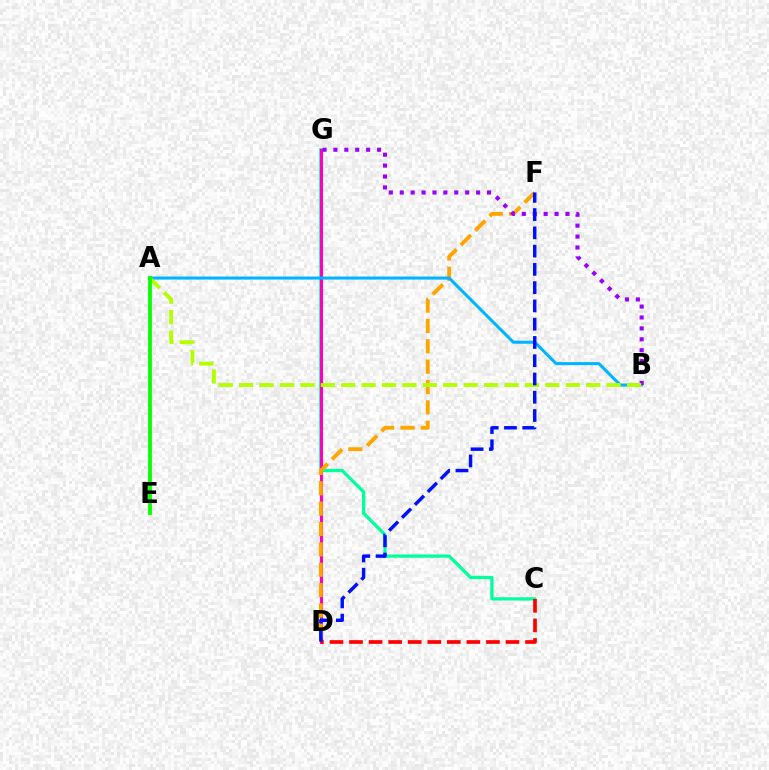{('C', 'G'): [{'color': '#00ff9d', 'line_style': 'solid', 'thickness': 2.35}], ('D', 'G'): [{'color': '#ff00bd', 'line_style': 'solid', 'thickness': 2.21}], ('D', 'F'): [{'color': '#ffa500', 'line_style': 'dashed', 'thickness': 2.76}, {'color': '#0010ff', 'line_style': 'dashed', 'thickness': 2.48}], ('A', 'B'): [{'color': '#00b5ff', 'line_style': 'solid', 'thickness': 2.19}, {'color': '#b3ff00', 'line_style': 'dashed', 'thickness': 2.77}], ('C', 'D'): [{'color': '#ff0000', 'line_style': 'dashed', 'thickness': 2.66}], ('B', 'G'): [{'color': '#9b00ff', 'line_style': 'dotted', 'thickness': 2.96}], ('A', 'E'): [{'color': '#08ff00', 'line_style': 'solid', 'thickness': 2.73}]}